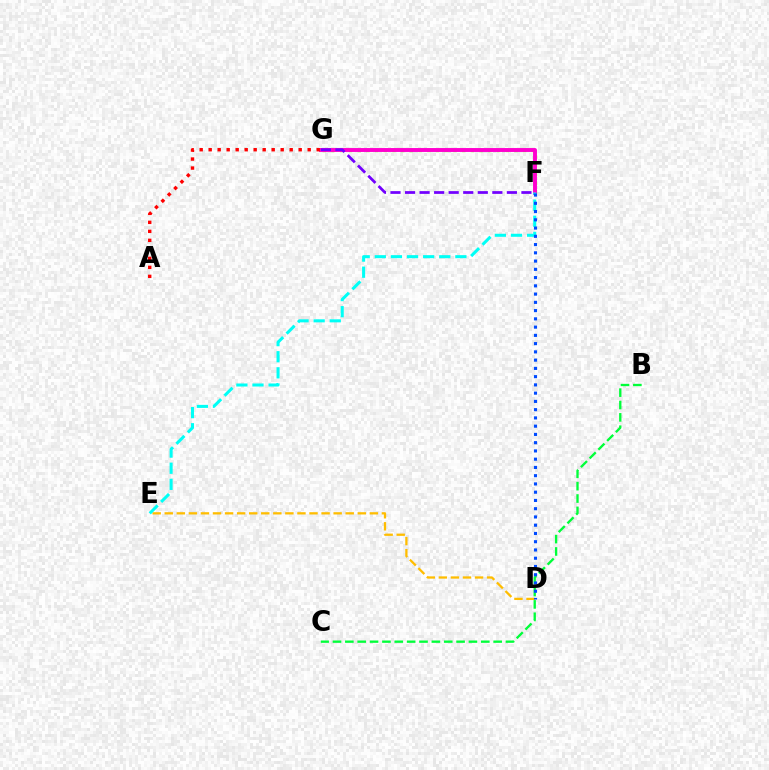{('D', 'E'): [{'color': '#ffbd00', 'line_style': 'dashed', 'thickness': 1.64}], ('F', 'G'): [{'color': '#84ff00', 'line_style': 'dotted', 'thickness': 2.37}, {'color': '#ff00cf', 'line_style': 'solid', 'thickness': 2.81}, {'color': '#7200ff', 'line_style': 'dashed', 'thickness': 1.98}], ('B', 'C'): [{'color': '#00ff39', 'line_style': 'dashed', 'thickness': 1.68}], ('A', 'G'): [{'color': '#ff0000', 'line_style': 'dotted', 'thickness': 2.45}], ('E', 'F'): [{'color': '#00fff6', 'line_style': 'dashed', 'thickness': 2.19}], ('D', 'F'): [{'color': '#004bff', 'line_style': 'dotted', 'thickness': 2.24}]}